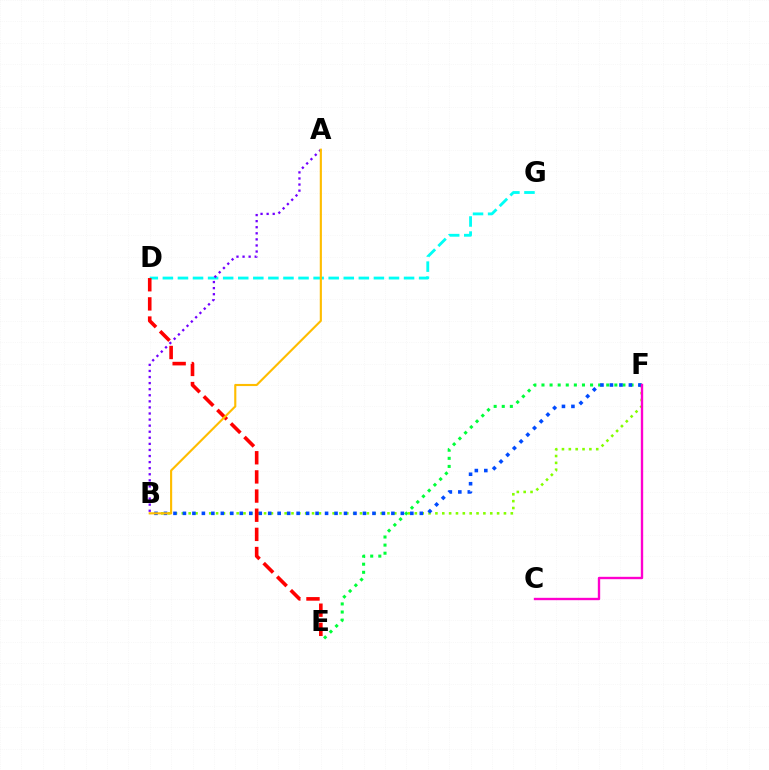{('E', 'F'): [{'color': '#00ff39', 'line_style': 'dotted', 'thickness': 2.2}], ('B', 'F'): [{'color': '#84ff00', 'line_style': 'dotted', 'thickness': 1.86}, {'color': '#004bff', 'line_style': 'dotted', 'thickness': 2.57}], ('D', 'G'): [{'color': '#00fff6', 'line_style': 'dashed', 'thickness': 2.05}], ('C', 'F'): [{'color': '#ff00cf', 'line_style': 'solid', 'thickness': 1.71}], ('A', 'B'): [{'color': '#7200ff', 'line_style': 'dotted', 'thickness': 1.65}, {'color': '#ffbd00', 'line_style': 'solid', 'thickness': 1.54}], ('D', 'E'): [{'color': '#ff0000', 'line_style': 'dashed', 'thickness': 2.6}]}